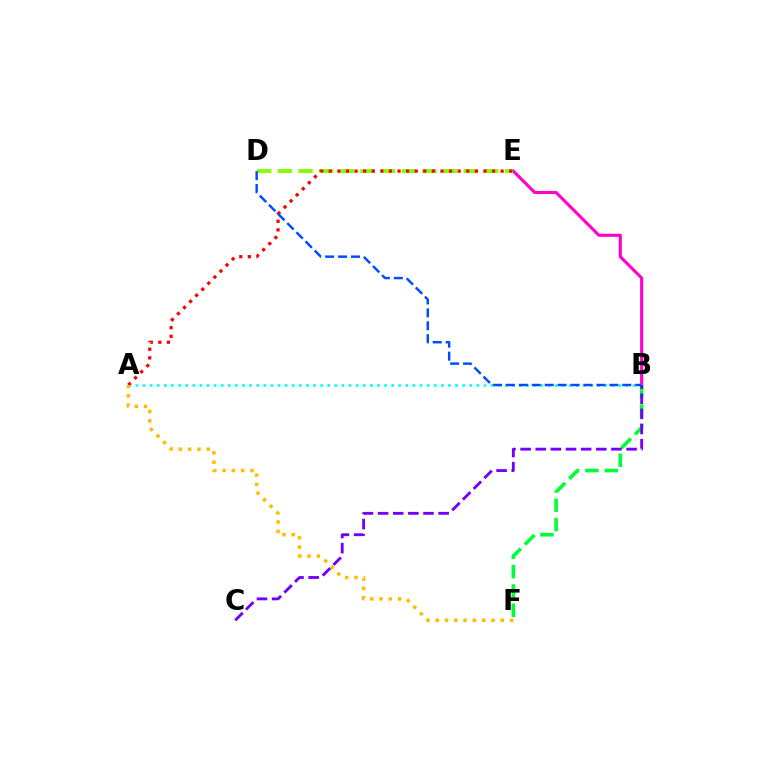{('B', 'E'): [{'color': '#ff00cf', 'line_style': 'solid', 'thickness': 2.23}], ('B', 'F'): [{'color': '#00ff39', 'line_style': 'dashed', 'thickness': 2.63}], ('D', 'E'): [{'color': '#84ff00', 'line_style': 'dashed', 'thickness': 2.81}], ('A', 'B'): [{'color': '#00fff6', 'line_style': 'dotted', 'thickness': 1.93}], ('A', 'E'): [{'color': '#ff0000', 'line_style': 'dotted', 'thickness': 2.33}], ('A', 'F'): [{'color': '#ffbd00', 'line_style': 'dotted', 'thickness': 2.53}], ('B', 'D'): [{'color': '#004bff', 'line_style': 'dashed', 'thickness': 1.76}], ('B', 'C'): [{'color': '#7200ff', 'line_style': 'dashed', 'thickness': 2.06}]}